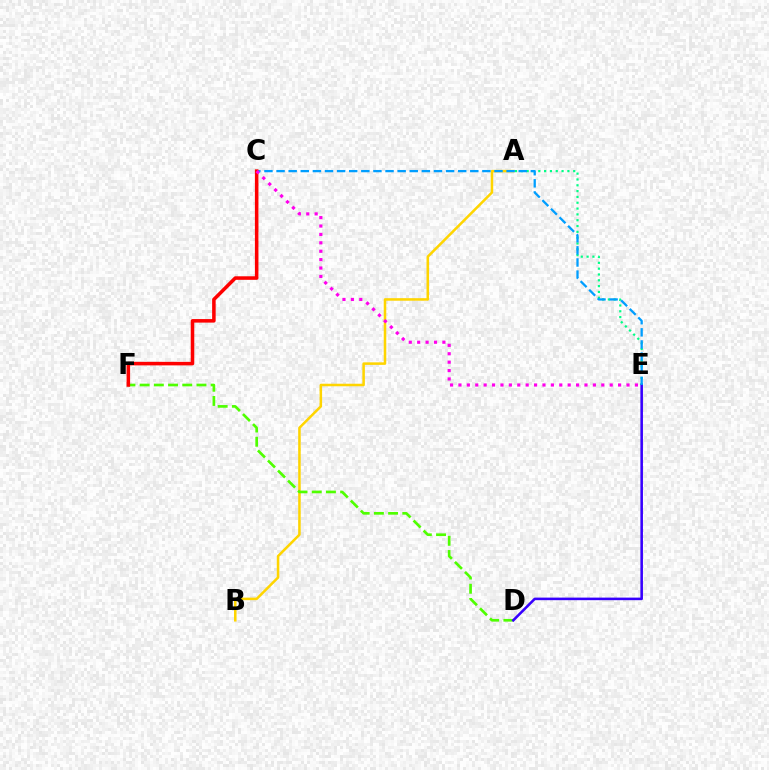{('A', 'B'): [{'color': '#ffd500', 'line_style': 'solid', 'thickness': 1.82}], ('D', 'F'): [{'color': '#4fff00', 'line_style': 'dashed', 'thickness': 1.93}], ('A', 'E'): [{'color': '#00ff86', 'line_style': 'dotted', 'thickness': 1.58}], ('D', 'E'): [{'color': '#3700ff', 'line_style': 'solid', 'thickness': 1.85}], ('C', 'E'): [{'color': '#009eff', 'line_style': 'dashed', 'thickness': 1.64}, {'color': '#ff00ed', 'line_style': 'dotted', 'thickness': 2.28}], ('C', 'F'): [{'color': '#ff0000', 'line_style': 'solid', 'thickness': 2.55}]}